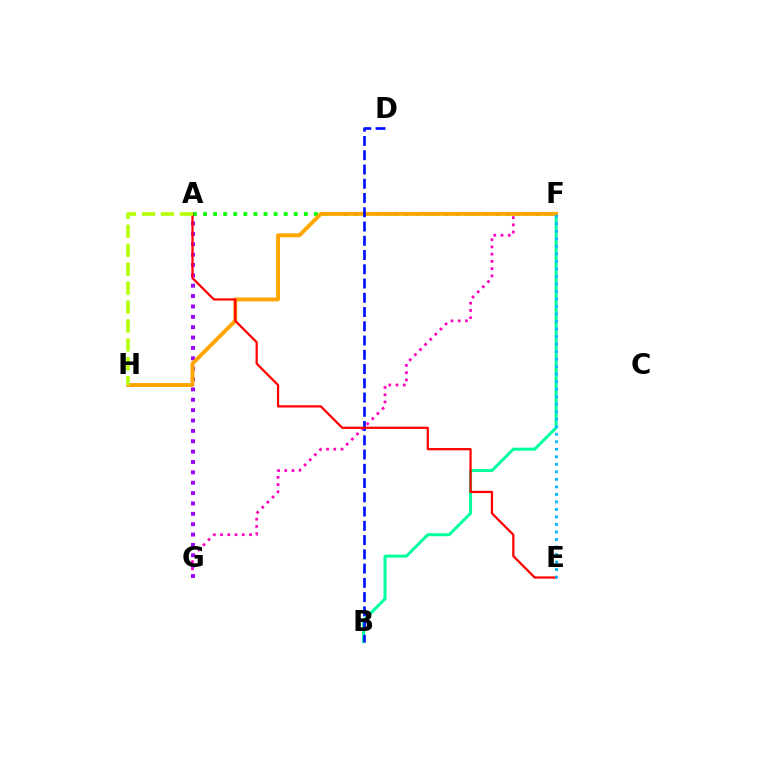{('F', 'G'): [{'color': '#ff00bd', 'line_style': 'dotted', 'thickness': 1.97}], ('A', 'G'): [{'color': '#9b00ff', 'line_style': 'dotted', 'thickness': 2.82}], ('A', 'F'): [{'color': '#08ff00', 'line_style': 'dotted', 'thickness': 2.74}], ('B', 'F'): [{'color': '#00ff9d', 'line_style': 'solid', 'thickness': 2.16}], ('F', 'H'): [{'color': '#ffa500', 'line_style': 'solid', 'thickness': 2.8}], ('B', 'D'): [{'color': '#0010ff', 'line_style': 'dashed', 'thickness': 1.94}], ('A', 'E'): [{'color': '#ff0000', 'line_style': 'solid', 'thickness': 1.61}], ('A', 'H'): [{'color': '#b3ff00', 'line_style': 'dashed', 'thickness': 2.57}], ('E', 'F'): [{'color': '#00b5ff', 'line_style': 'dotted', 'thickness': 2.04}]}